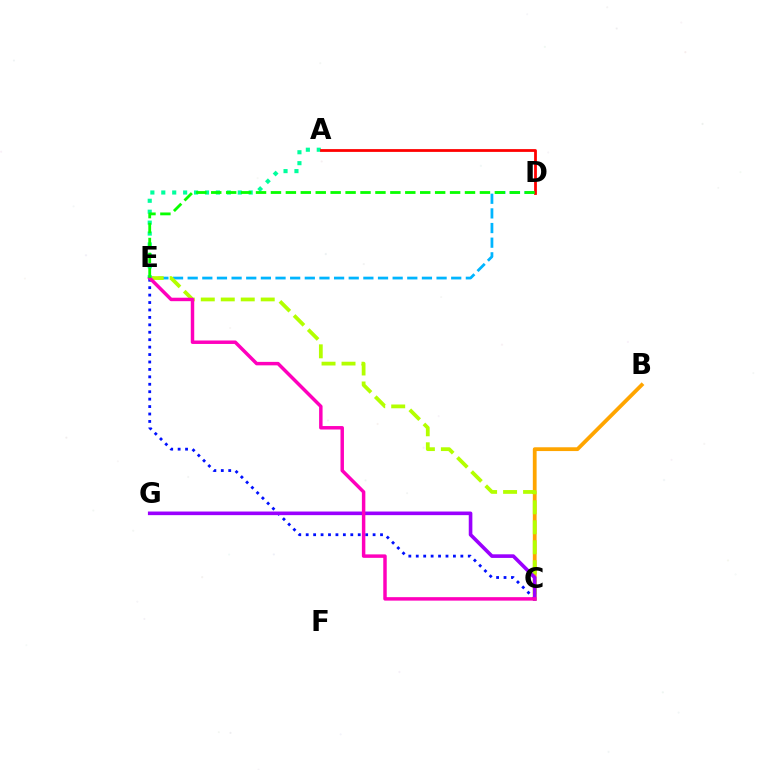{('C', 'E'): [{'color': '#0010ff', 'line_style': 'dotted', 'thickness': 2.02}, {'color': '#b3ff00', 'line_style': 'dashed', 'thickness': 2.71}, {'color': '#ff00bd', 'line_style': 'solid', 'thickness': 2.49}], ('B', 'C'): [{'color': '#ffa500', 'line_style': 'solid', 'thickness': 2.73}], ('D', 'E'): [{'color': '#00b5ff', 'line_style': 'dashed', 'thickness': 1.99}, {'color': '#08ff00', 'line_style': 'dashed', 'thickness': 2.03}], ('A', 'E'): [{'color': '#00ff9d', 'line_style': 'dotted', 'thickness': 2.97}], ('C', 'G'): [{'color': '#9b00ff', 'line_style': 'solid', 'thickness': 2.6}], ('A', 'D'): [{'color': '#ff0000', 'line_style': 'solid', 'thickness': 2.0}]}